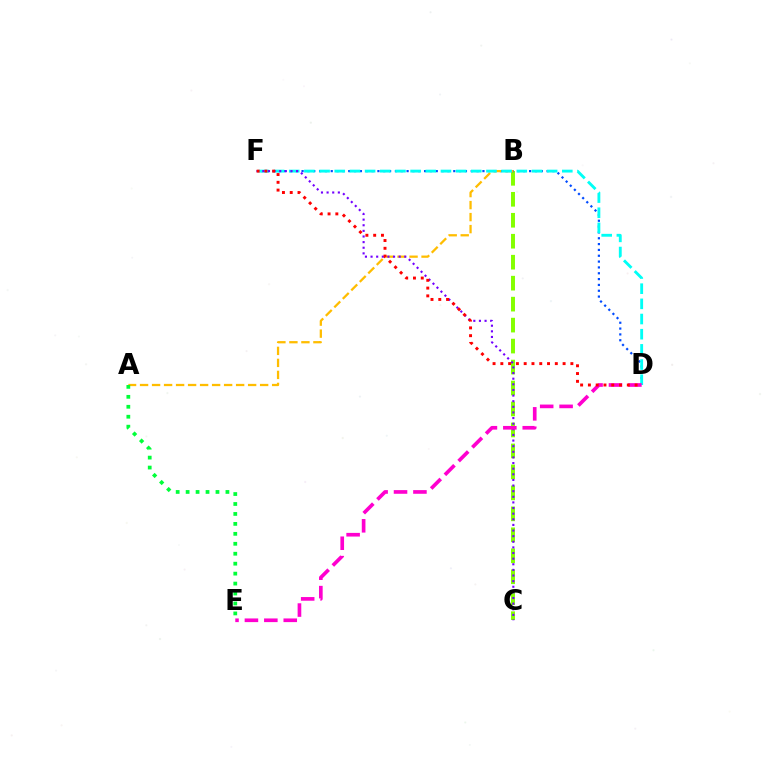{('B', 'C'): [{'color': '#84ff00', 'line_style': 'dashed', 'thickness': 2.85}], ('D', 'F'): [{'color': '#004bff', 'line_style': 'dotted', 'thickness': 1.59}, {'color': '#00fff6', 'line_style': 'dashed', 'thickness': 2.06}, {'color': '#ff0000', 'line_style': 'dotted', 'thickness': 2.11}], ('A', 'B'): [{'color': '#ffbd00', 'line_style': 'dashed', 'thickness': 1.63}], ('C', 'F'): [{'color': '#7200ff', 'line_style': 'dotted', 'thickness': 1.53}], ('A', 'E'): [{'color': '#00ff39', 'line_style': 'dotted', 'thickness': 2.7}], ('D', 'E'): [{'color': '#ff00cf', 'line_style': 'dashed', 'thickness': 2.64}]}